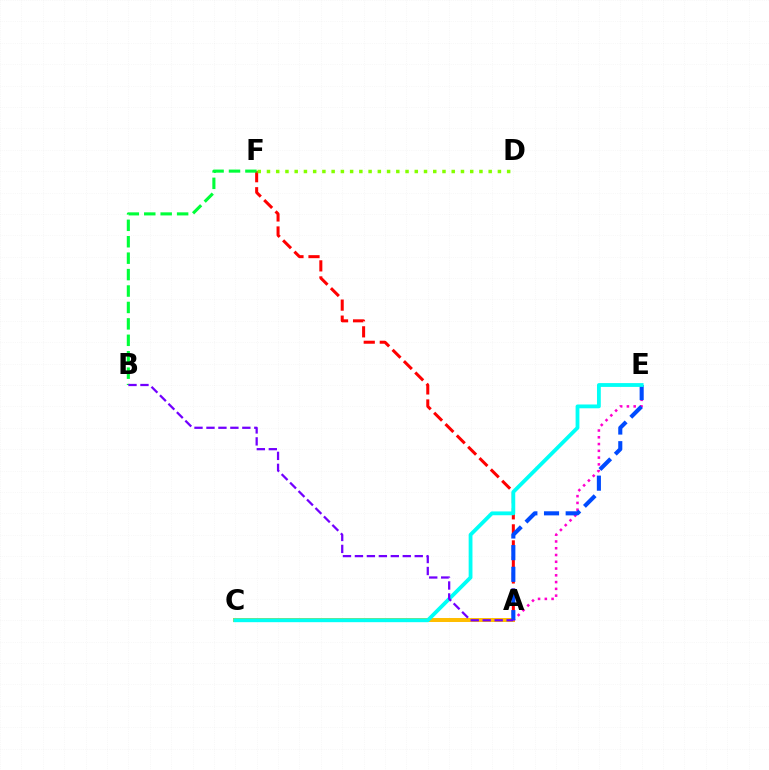{('A', 'C'): [{'color': '#ffbd00', 'line_style': 'solid', 'thickness': 2.87}], ('A', 'F'): [{'color': '#ff0000', 'line_style': 'dashed', 'thickness': 2.18}], ('A', 'E'): [{'color': '#ff00cf', 'line_style': 'dotted', 'thickness': 1.84}, {'color': '#004bff', 'line_style': 'dashed', 'thickness': 2.94}], ('D', 'F'): [{'color': '#84ff00', 'line_style': 'dotted', 'thickness': 2.51}], ('C', 'E'): [{'color': '#00fff6', 'line_style': 'solid', 'thickness': 2.74}], ('B', 'F'): [{'color': '#00ff39', 'line_style': 'dashed', 'thickness': 2.23}], ('A', 'B'): [{'color': '#7200ff', 'line_style': 'dashed', 'thickness': 1.62}]}